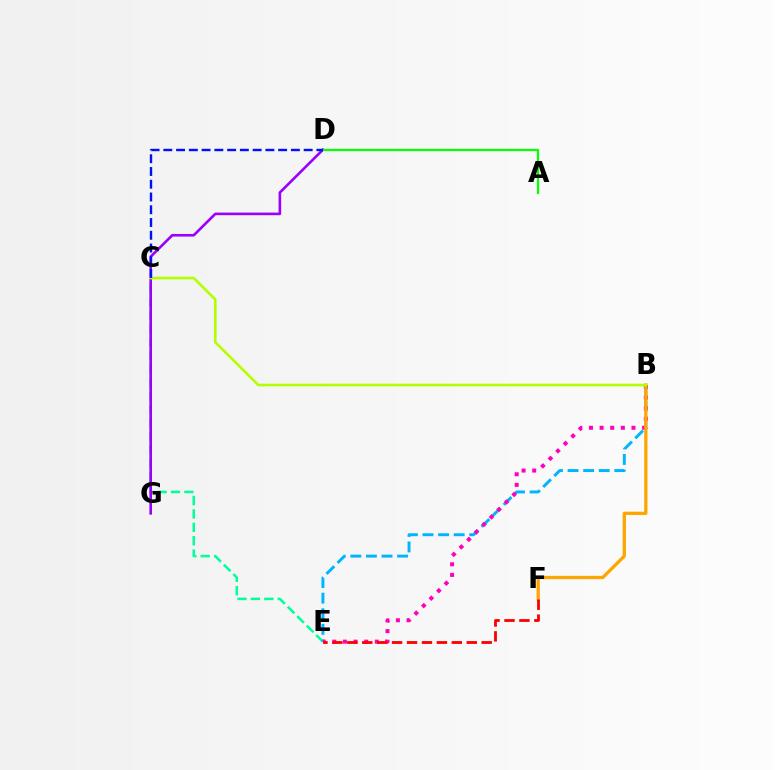{('C', 'E'): [{'color': '#00ff9d', 'line_style': 'dashed', 'thickness': 1.82}], ('B', 'E'): [{'color': '#00b5ff', 'line_style': 'dashed', 'thickness': 2.12}, {'color': '#ff00bd', 'line_style': 'dotted', 'thickness': 2.89}], ('D', 'G'): [{'color': '#9b00ff', 'line_style': 'solid', 'thickness': 1.89}], ('B', 'F'): [{'color': '#ffa500', 'line_style': 'solid', 'thickness': 2.36}], ('E', 'F'): [{'color': '#ff0000', 'line_style': 'dashed', 'thickness': 2.03}], ('A', 'D'): [{'color': '#08ff00', 'line_style': 'solid', 'thickness': 1.61}], ('B', 'C'): [{'color': '#b3ff00', 'line_style': 'solid', 'thickness': 1.89}], ('C', 'D'): [{'color': '#0010ff', 'line_style': 'dashed', 'thickness': 1.73}]}